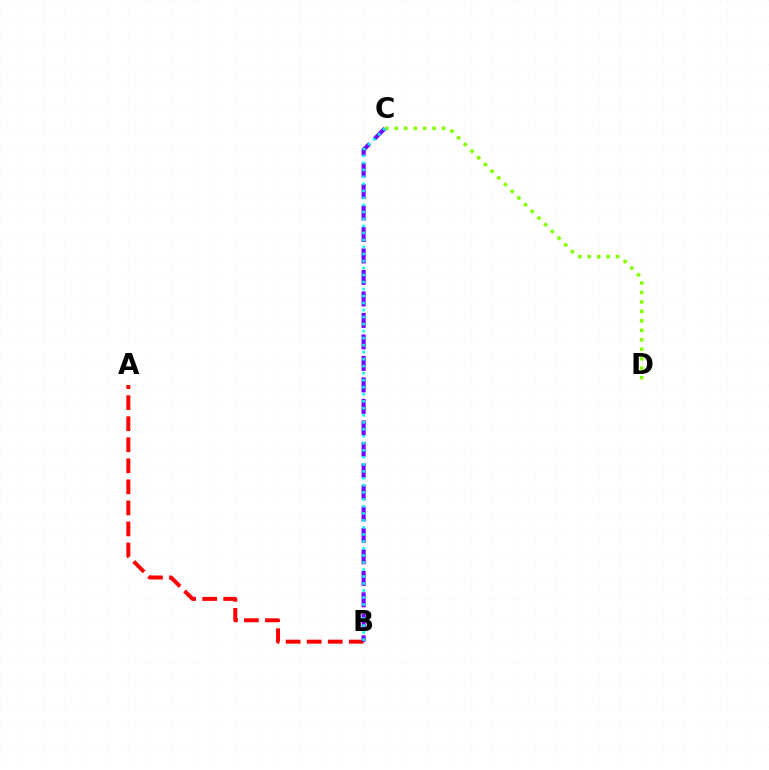{('C', 'D'): [{'color': '#84ff00', 'line_style': 'dotted', 'thickness': 2.57}], ('A', 'B'): [{'color': '#ff0000', 'line_style': 'dashed', 'thickness': 2.86}], ('B', 'C'): [{'color': '#7200ff', 'line_style': 'dashed', 'thickness': 2.92}, {'color': '#00fff6', 'line_style': 'dotted', 'thickness': 1.9}]}